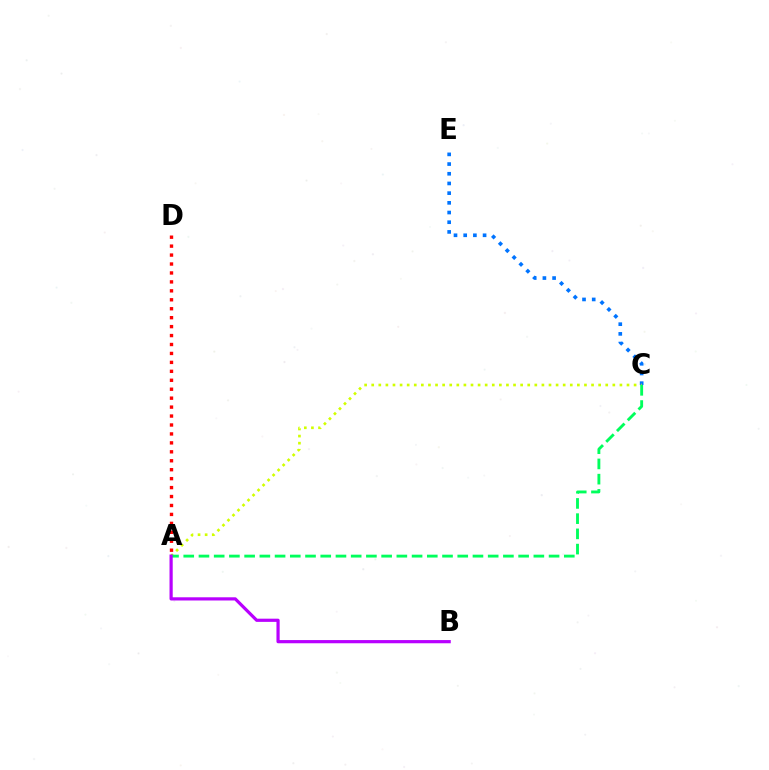{('A', 'D'): [{'color': '#ff0000', 'line_style': 'dotted', 'thickness': 2.43}], ('C', 'E'): [{'color': '#0074ff', 'line_style': 'dotted', 'thickness': 2.63}], ('A', 'C'): [{'color': '#d1ff00', 'line_style': 'dotted', 'thickness': 1.93}, {'color': '#00ff5c', 'line_style': 'dashed', 'thickness': 2.07}], ('A', 'B'): [{'color': '#b900ff', 'line_style': 'solid', 'thickness': 2.3}]}